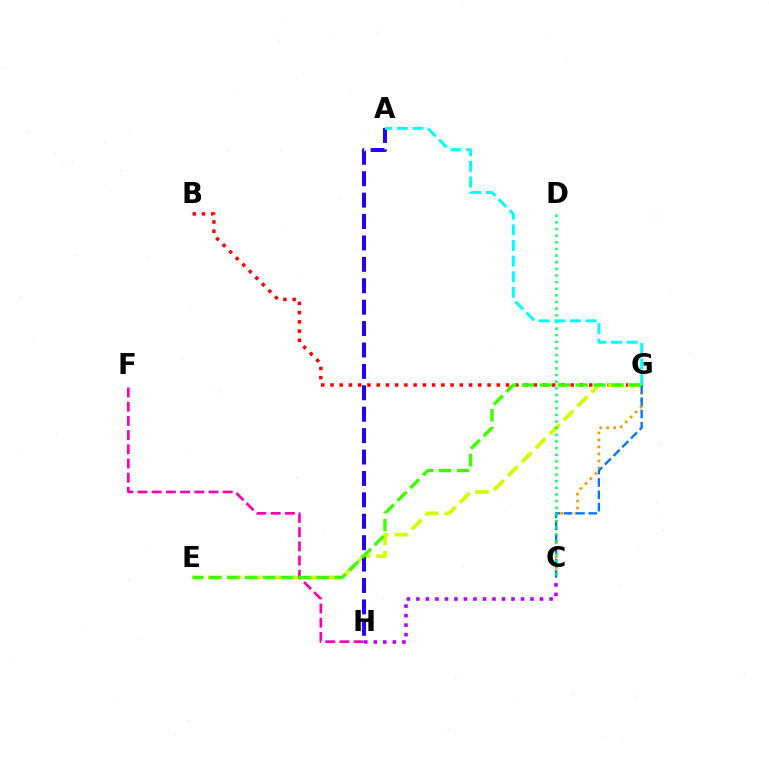{('C', 'G'): [{'color': '#ff9400', 'line_style': 'dotted', 'thickness': 1.9}, {'color': '#0074ff', 'line_style': 'dashed', 'thickness': 1.67}], ('B', 'G'): [{'color': '#ff0000', 'line_style': 'dotted', 'thickness': 2.51}], ('E', 'G'): [{'color': '#d1ff00', 'line_style': 'dashed', 'thickness': 2.68}, {'color': '#3dff00', 'line_style': 'dashed', 'thickness': 2.43}], ('A', 'H'): [{'color': '#2500ff', 'line_style': 'dashed', 'thickness': 2.91}], ('F', 'H'): [{'color': '#ff00ac', 'line_style': 'dashed', 'thickness': 1.93}], ('C', 'D'): [{'color': '#00ff5c', 'line_style': 'dotted', 'thickness': 1.8}], ('C', 'H'): [{'color': '#b900ff', 'line_style': 'dotted', 'thickness': 2.58}], ('A', 'G'): [{'color': '#00fff6', 'line_style': 'dashed', 'thickness': 2.12}]}